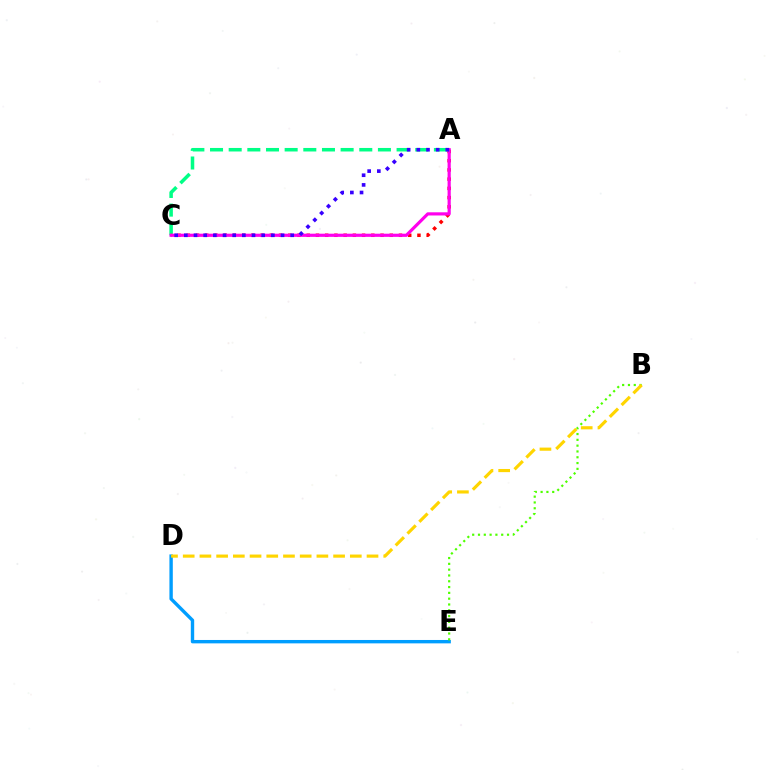{('A', 'C'): [{'color': '#00ff86', 'line_style': 'dashed', 'thickness': 2.53}, {'color': '#ff0000', 'line_style': 'dotted', 'thickness': 2.51}, {'color': '#ff00ed', 'line_style': 'solid', 'thickness': 2.29}, {'color': '#3700ff', 'line_style': 'dotted', 'thickness': 2.63}], ('D', 'E'): [{'color': '#009eff', 'line_style': 'solid', 'thickness': 2.44}], ('B', 'E'): [{'color': '#4fff00', 'line_style': 'dotted', 'thickness': 1.58}], ('B', 'D'): [{'color': '#ffd500', 'line_style': 'dashed', 'thickness': 2.27}]}